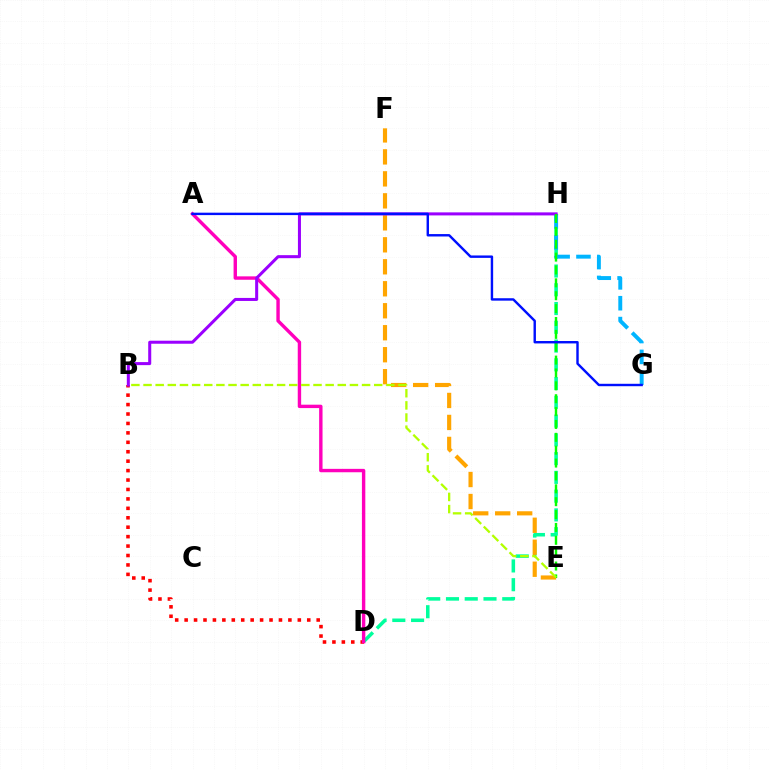{('D', 'H'): [{'color': '#00ff9d', 'line_style': 'dashed', 'thickness': 2.55}], ('E', 'F'): [{'color': '#ffa500', 'line_style': 'dashed', 'thickness': 2.99}], ('G', 'H'): [{'color': '#00b5ff', 'line_style': 'dashed', 'thickness': 2.83}], ('B', 'D'): [{'color': '#ff0000', 'line_style': 'dotted', 'thickness': 2.56}], ('A', 'D'): [{'color': '#ff00bd', 'line_style': 'solid', 'thickness': 2.45}], ('B', 'H'): [{'color': '#9b00ff', 'line_style': 'solid', 'thickness': 2.18}], ('E', 'H'): [{'color': '#08ff00', 'line_style': 'dashed', 'thickness': 1.75}], ('B', 'E'): [{'color': '#b3ff00', 'line_style': 'dashed', 'thickness': 1.65}], ('A', 'G'): [{'color': '#0010ff', 'line_style': 'solid', 'thickness': 1.74}]}